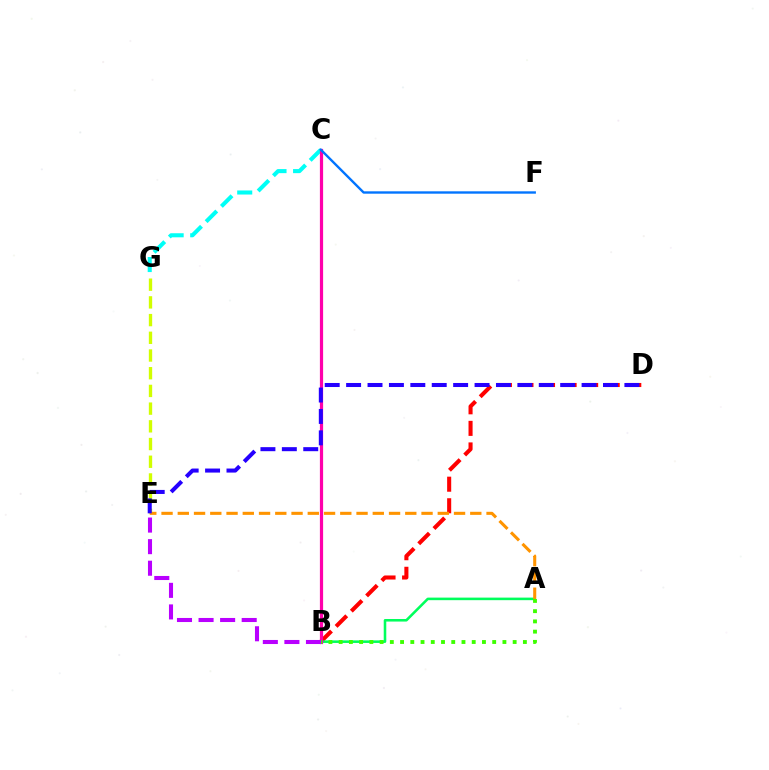{('E', 'G'): [{'color': '#d1ff00', 'line_style': 'dashed', 'thickness': 2.41}], ('B', 'D'): [{'color': '#ff0000', 'line_style': 'dashed', 'thickness': 2.93}], ('C', 'G'): [{'color': '#00fff6', 'line_style': 'dashed', 'thickness': 2.93}], ('A', 'B'): [{'color': '#00ff5c', 'line_style': 'solid', 'thickness': 1.85}, {'color': '#3dff00', 'line_style': 'dotted', 'thickness': 2.78}], ('A', 'E'): [{'color': '#ff9400', 'line_style': 'dashed', 'thickness': 2.21}], ('B', 'C'): [{'color': '#ff00ac', 'line_style': 'solid', 'thickness': 2.31}], ('D', 'E'): [{'color': '#2500ff', 'line_style': 'dashed', 'thickness': 2.91}], ('C', 'F'): [{'color': '#0074ff', 'line_style': 'solid', 'thickness': 1.71}], ('B', 'E'): [{'color': '#b900ff', 'line_style': 'dashed', 'thickness': 2.93}]}